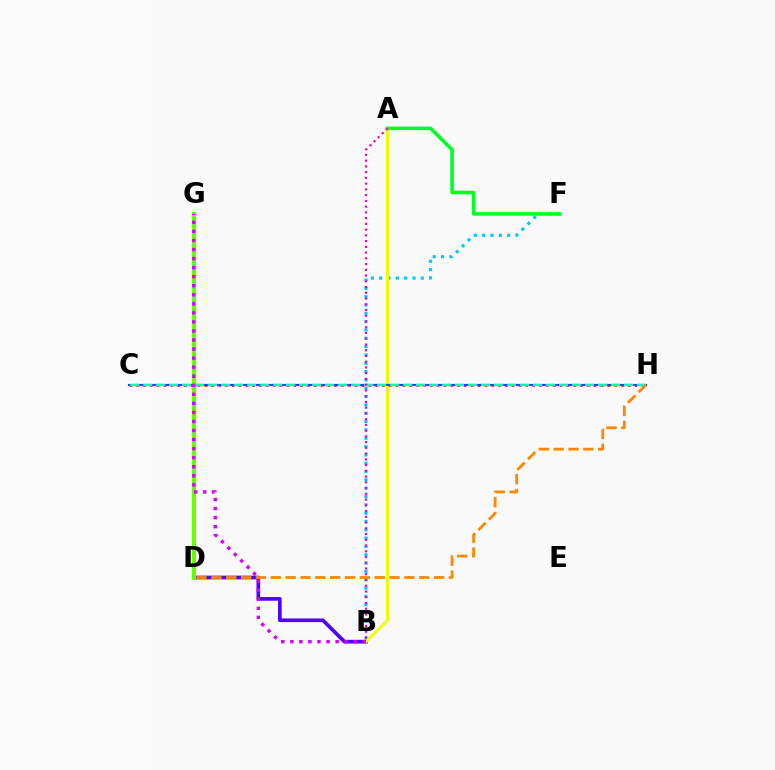{('B', 'F'): [{'color': '#00c7ff', 'line_style': 'dotted', 'thickness': 2.26}], ('B', 'D'): [{'color': '#4f00ff', 'line_style': 'solid', 'thickness': 2.65}], ('A', 'B'): [{'color': '#eeff00', 'line_style': 'solid', 'thickness': 2.11}, {'color': '#ff00a0', 'line_style': 'dotted', 'thickness': 1.56}], ('A', 'F'): [{'color': '#00ff27', 'line_style': 'solid', 'thickness': 2.57}], ('C', 'H'): [{'color': '#ff0000', 'line_style': 'dotted', 'thickness': 1.86}, {'color': '#003fff', 'line_style': 'solid', 'thickness': 1.55}, {'color': '#00ffaf', 'line_style': 'dashed', 'thickness': 1.77}], ('D', 'G'): [{'color': '#66ff00', 'line_style': 'solid', 'thickness': 2.89}], ('B', 'G'): [{'color': '#d600ff', 'line_style': 'dotted', 'thickness': 2.46}], ('D', 'H'): [{'color': '#ff8800', 'line_style': 'dashed', 'thickness': 2.02}]}